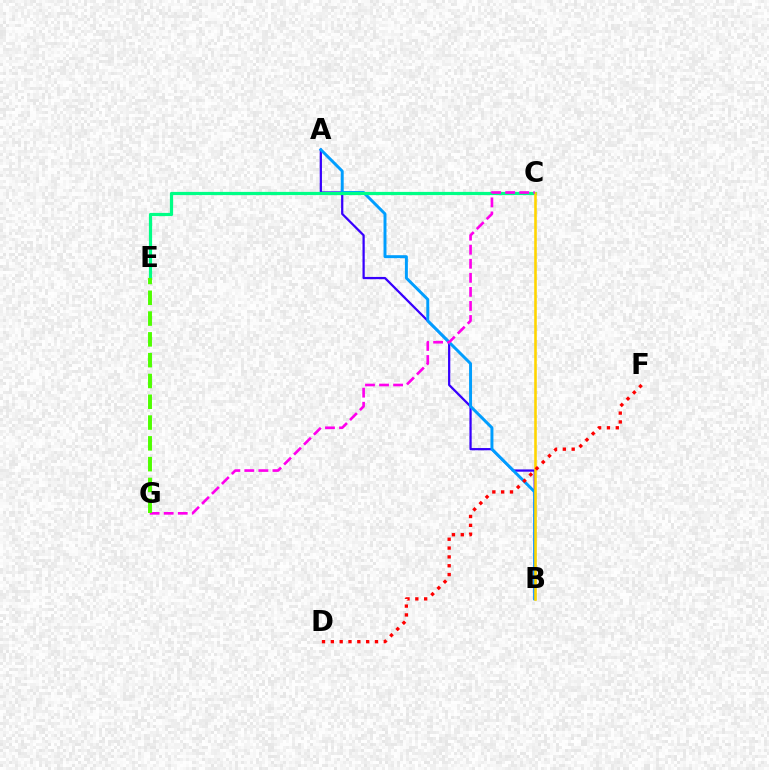{('A', 'B'): [{'color': '#3700ff', 'line_style': 'solid', 'thickness': 1.62}, {'color': '#009eff', 'line_style': 'solid', 'thickness': 2.12}], ('C', 'E'): [{'color': '#00ff86', 'line_style': 'solid', 'thickness': 2.31}], ('B', 'C'): [{'color': '#ffd500', 'line_style': 'solid', 'thickness': 1.86}], ('D', 'F'): [{'color': '#ff0000', 'line_style': 'dotted', 'thickness': 2.4}], ('C', 'G'): [{'color': '#ff00ed', 'line_style': 'dashed', 'thickness': 1.91}], ('E', 'G'): [{'color': '#4fff00', 'line_style': 'dashed', 'thickness': 2.83}]}